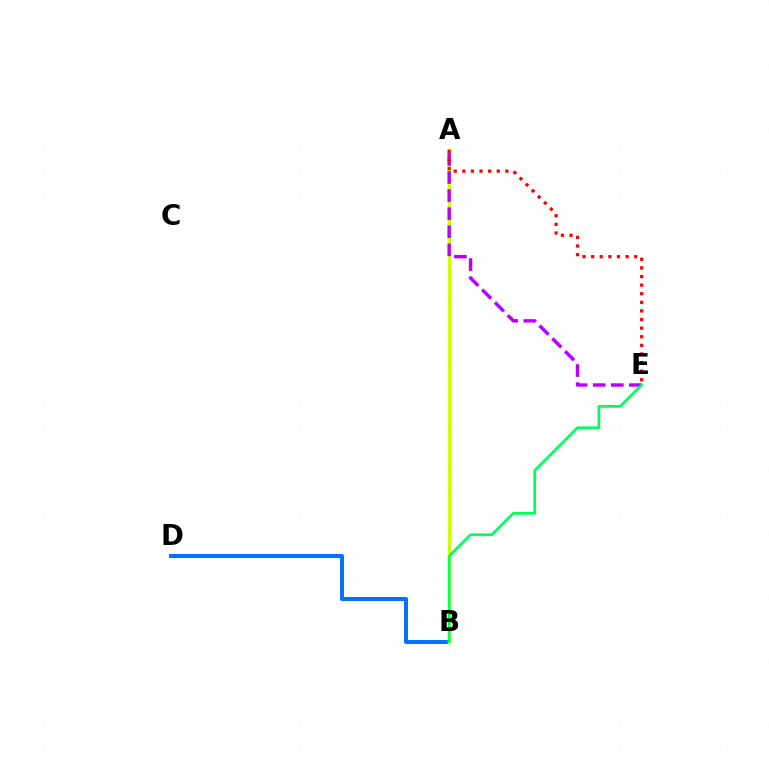{('B', 'D'): [{'color': '#0074ff', 'line_style': 'solid', 'thickness': 2.88}], ('A', 'B'): [{'color': '#d1ff00', 'line_style': 'solid', 'thickness': 2.46}], ('A', 'E'): [{'color': '#b900ff', 'line_style': 'dashed', 'thickness': 2.46}, {'color': '#ff0000', 'line_style': 'dotted', 'thickness': 2.34}], ('B', 'E'): [{'color': '#00ff5c', 'line_style': 'solid', 'thickness': 1.98}]}